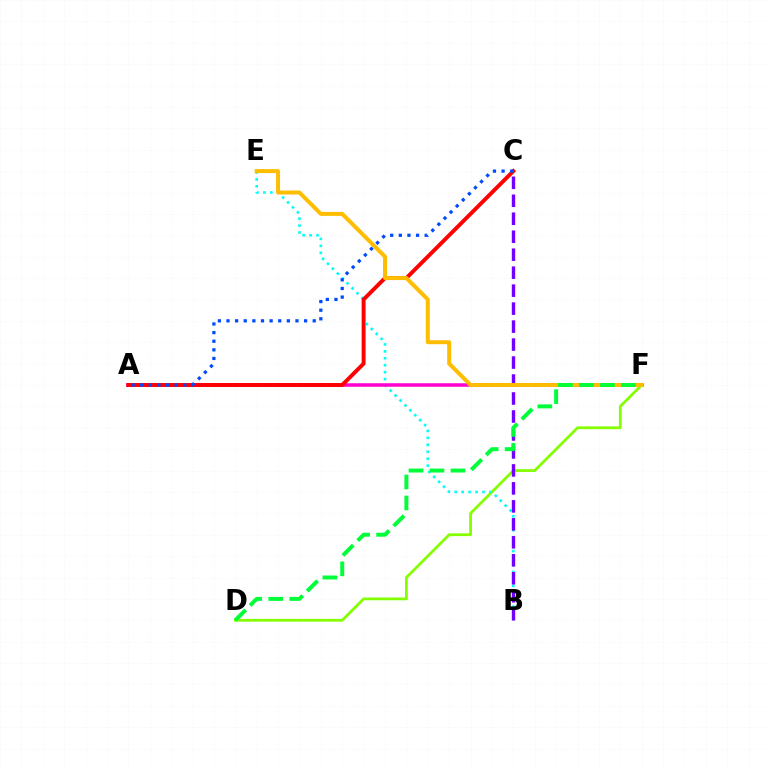{('D', 'F'): [{'color': '#84ff00', 'line_style': 'solid', 'thickness': 1.99}, {'color': '#00ff39', 'line_style': 'dashed', 'thickness': 2.85}], ('B', 'E'): [{'color': '#00fff6', 'line_style': 'dotted', 'thickness': 1.89}], ('B', 'C'): [{'color': '#7200ff', 'line_style': 'dashed', 'thickness': 2.44}], ('A', 'F'): [{'color': '#ff00cf', 'line_style': 'solid', 'thickness': 2.53}], ('A', 'C'): [{'color': '#ff0000', 'line_style': 'solid', 'thickness': 2.82}, {'color': '#004bff', 'line_style': 'dotted', 'thickness': 2.34}], ('E', 'F'): [{'color': '#ffbd00', 'line_style': 'solid', 'thickness': 2.86}]}